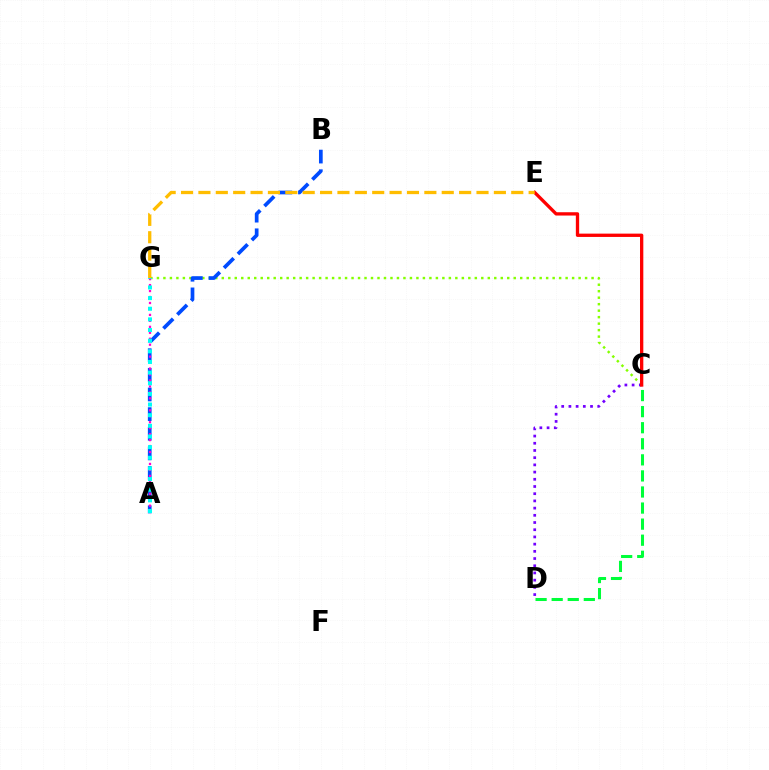{('C', 'G'): [{'color': '#84ff00', 'line_style': 'dotted', 'thickness': 1.76}], ('C', 'D'): [{'color': '#00ff39', 'line_style': 'dashed', 'thickness': 2.18}, {'color': '#7200ff', 'line_style': 'dotted', 'thickness': 1.96}], ('A', 'B'): [{'color': '#004bff', 'line_style': 'dashed', 'thickness': 2.67}], ('C', 'E'): [{'color': '#ff0000', 'line_style': 'solid', 'thickness': 2.38}], ('E', 'G'): [{'color': '#ffbd00', 'line_style': 'dashed', 'thickness': 2.36}], ('A', 'G'): [{'color': '#ff00cf', 'line_style': 'dotted', 'thickness': 1.62}, {'color': '#00fff6', 'line_style': 'dotted', 'thickness': 2.89}]}